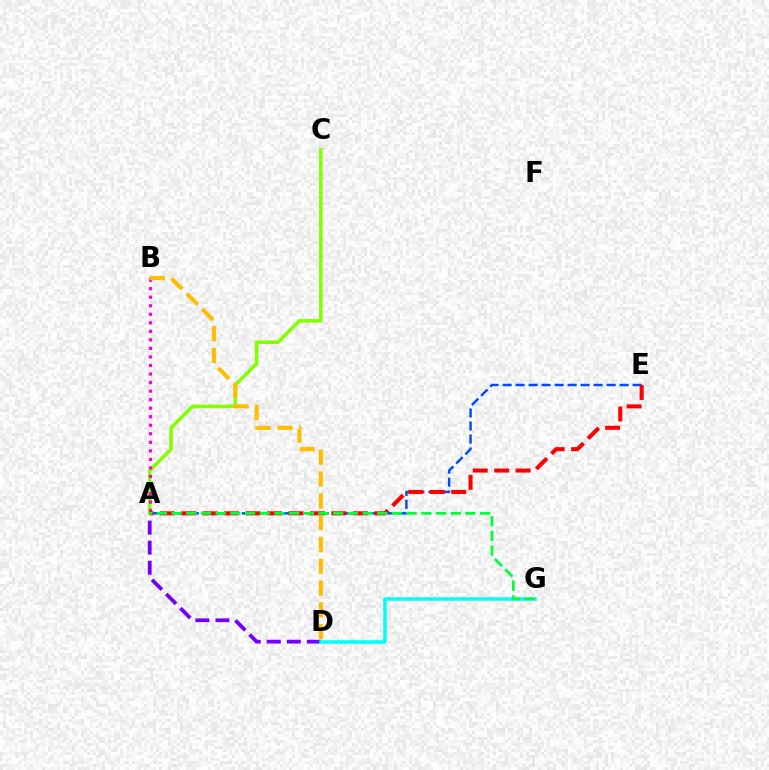{('A', 'D'): [{'color': '#7200ff', 'line_style': 'dashed', 'thickness': 2.72}], ('A', 'C'): [{'color': '#84ff00', 'line_style': 'solid', 'thickness': 2.55}], ('A', 'E'): [{'color': '#004bff', 'line_style': 'dashed', 'thickness': 1.77}, {'color': '#ff0000', 'line_style': 'dashed', 'thickness': 2.91}], ('A', 'B'): [{'color': '#ff00cf', 'line_style': 'dotted', 'thickness': 2.32}], ('D', 'G'): [{'color': '#00fff6', 'line_style': 'solid', 'thickness': 2.53}], ('B', 'D'): [{'color': '#ffbd00', 'line_style': 'dashed', 'thickness': 2.96}], ('A', 'G'): [{'color': '#00ff39', 'line_style': 'dashed', 'thickness': 2.0}]}